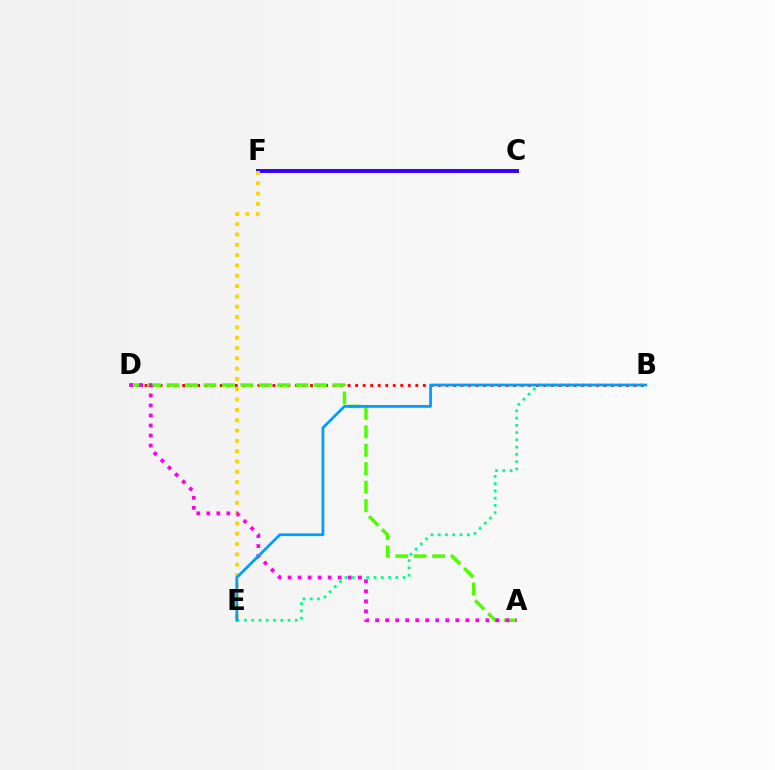{('B', 'E'): [{'color': '#00ff86', 'line_style': 'dotted', 'thickness': 1.97}, {'color': '#009eff', 'line_style': 'solid', 'thickness': 2.0}], ('C', 'F'): [{'color': '#3700ff', 'line_style': 'solid', 'thickness': 2.85}], ('B', 'D'): [{'color': '#ff0000', 'line_style': 'dotted', 'thickness': 2.04}], ('A', 'D'): [{'color': '#4fff00', 'line_style': 'dashed', 'thickness': 2.51}, {'color': '#ff00ed', 'line_style': 'dotted', 'thickness': 2.72}], ('E', 'F'): [{'color': '#ffd500', 'line_style': 'dotted', 'thickness': 2.8}]}